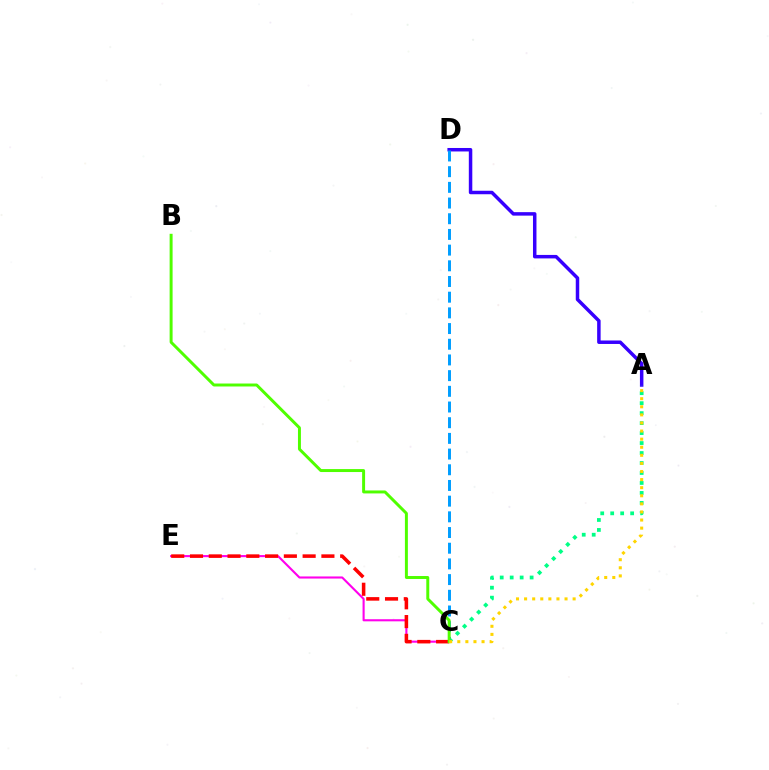{('A', 'D'): [{'color': '#3700ff', 'line_style': 'solid', 'thickness': 2.51}], ('C', 'E'): [{'color': '#ff00ed', 'line_style': 'solid', 'thickness': 1.52}, {'color': '#ff0000', 'line_style': 'dashed', 'thickness': 2.55}], ('A', 'C'): [{'color': '#00ff86', 'line_style': 'dotted', 'thickness': 2.71}, {'color': '#ffd500', 'line_style': 'dotted', 'thickness': 2.2}], ('C', 'D'): [{'color': '#009eff', 'line_style': 'dashed', 'thickness': 2.13}], ('B', 'C'): [{'color': '#4fff00', 'line_style': 'solid', 'thickness': 2.13}]}